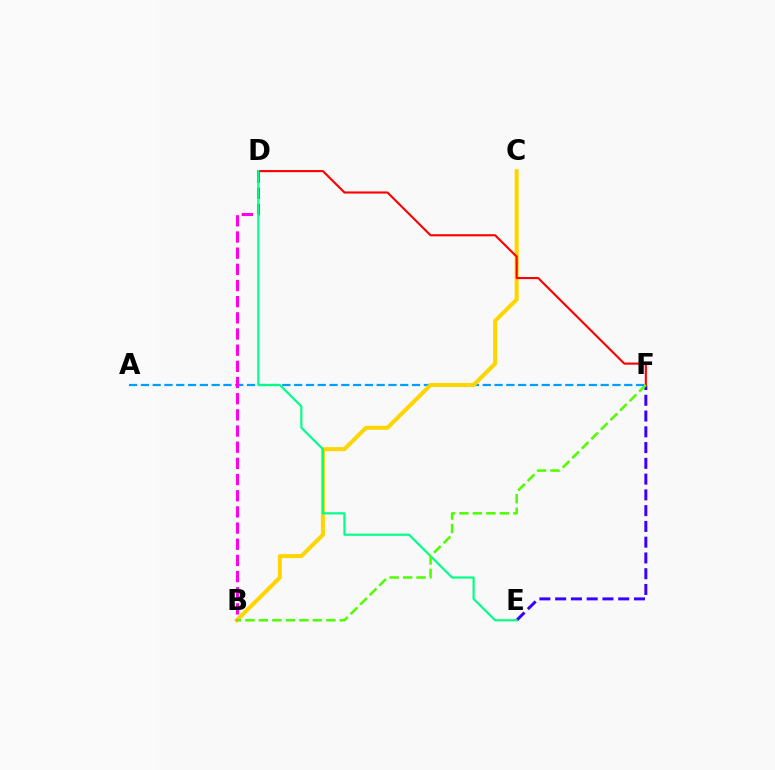{('A', 'F'): [{'color': '#009eff', 'line_style': 'dashed', 'thickness': 1.6}], ('B', 'C'): [{'color': '#ffd500', 'line_style': 'solid', 'thickness': 2.92}], ('B', 'D'): [{'color': '#ff00ed', 'line_style': 'dashed', 'thickness': 2.2}], ('E', 'F'): [{'color': '#3700ff', 'line_style': 'dashed', 'thickness': 2.14}], ('D', 'F'): [{'color': '#ff0000', 'line_style': 'solid', 'thickness': 1.53}], ('D', 'E'): [{'color': '#00ff86', 'line_style': 'solid', 'thickness': 1.56}], ('B', 'F'): [{'color': '#4fff00', 'line_style': 'dashed', 'thickness': 1.83}]}